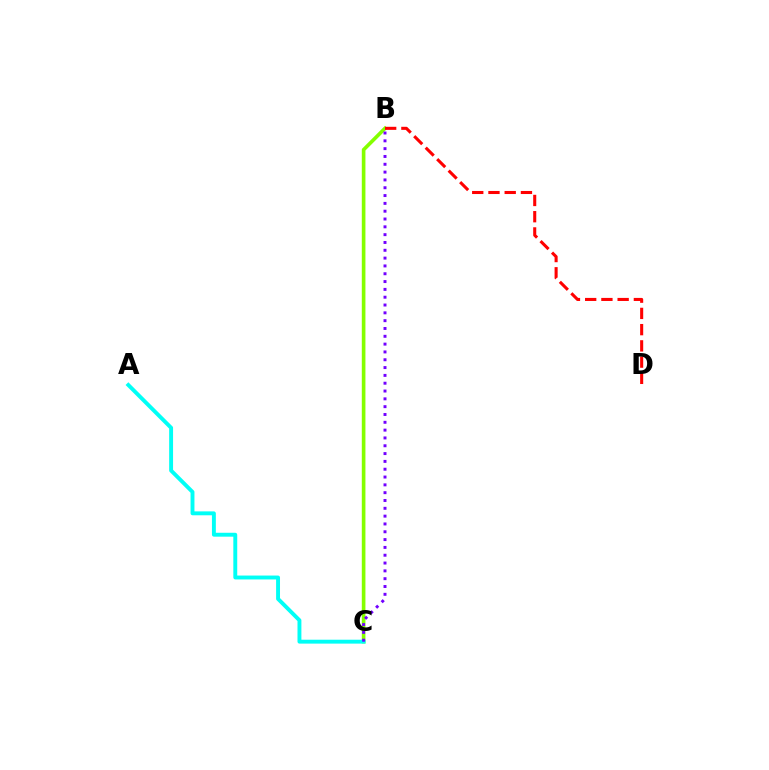{('B', 'C'): [{'color': '#84ff00', 'line_style': 'solid', 'thickness': 2.62}, {'color': '#7200ff', 'line_style': 'dotted', 'thickness': 2.12}], ('A', 'C'): [{'color': '#00fff6', 'line_style': 'solid', 'thickness': 2.81}], ('B', 'D'): [{'color': '#ff0000', 'line_style': 'dashed', 'thickness': 2.21}]}